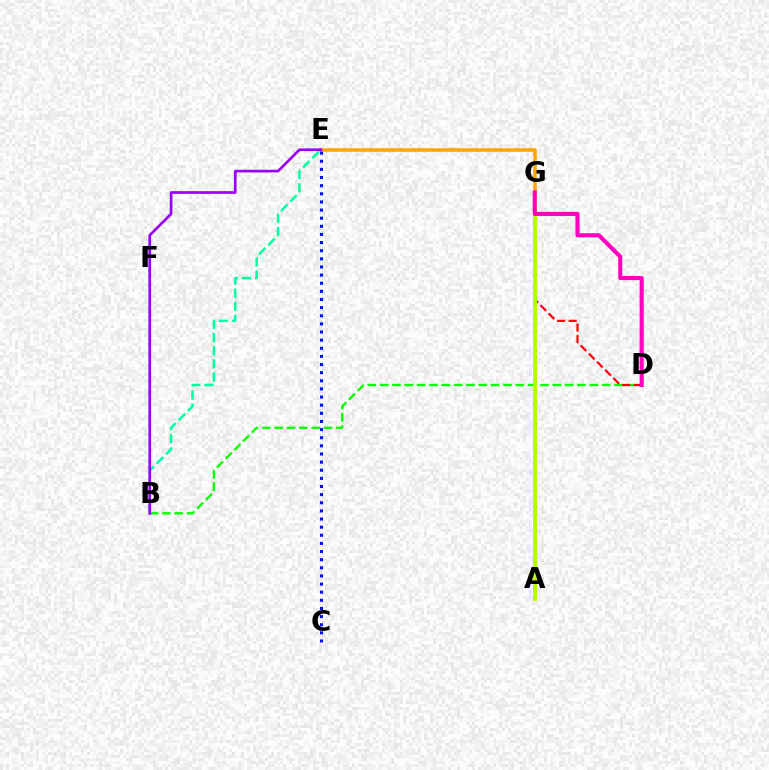{('B', 'D'): [{'color': '#08ff00', 'line_style': 'dashed', 'thickness': 1.68}], ('B', 'E'): [{'color': '#00ff9d', 'line_style': 'dashed', 'thickness': 1.79}, {'color': '#9b00ff', 'line_style': 'solid', 'thickness': 1.94}], ('A', 'G'): [{'color': '#00b5ff', 'line_style': 'dotted', 'thickness': 1.6}, {'color': '#b3ff00', 'line_style': 'solid', 'thickness': 2.82}], ('D', 'G'): [{'color': '#ff0000', 'line_style': 'dashed', 'thickness': 1.57}, {'color': '#ff00bd', 'line_style': 'solid', 'thickness': 2.95}], ('E', 'G'): [{'color': '#ffa500', 'line_style': 'solid', 'thickness': 2.54}], ('C', 'E'): [{'color': '#0010ff', 'line_style': 'dotted', 'thickness': 2.21}]}